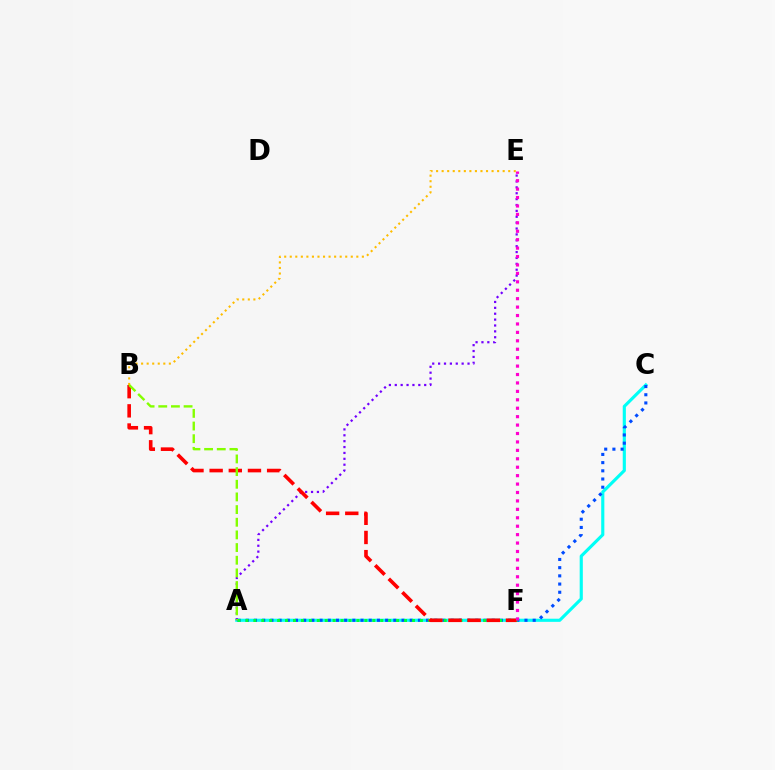{('A', 'C'): [{'color': '#00fff6', 'line_style': 'solid', 'thickness': 2.26}, {'color': '#004bff', 'line_style': 'dotted', 'thickness': 2.23}], ('A', 'E'): [{'color': '#7200ff', 'line_style': 'dotted', 'thickness': 1.6}], ('A', 'F'): [{'color': '#00ff39', 'line_style': 'dotted', 'thickness': 2.15}], ('B', 'F'): [{'color': '#ff0000', 'line_style': 'dashed', 'thickness': 2.6}], ('B', 'E'): [{'color': '#ffbd00', 'line_style': 'dotted', 'thickness': 1.51}], ('E', 'F'): [{'color': '#ff00cf', 'line_style': 'dotted', 'thickness': 2.29}], ('A', 'B'): [{'color': '#84ff00', 'line_style': 'dashed', 'thickness': 1.72}]}